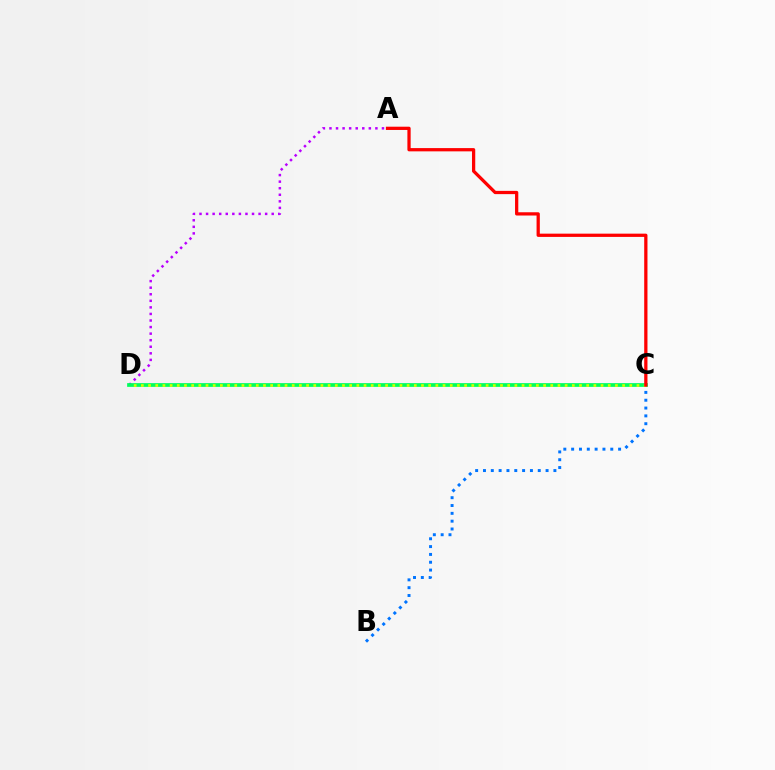{('A', 'D'): [{'color': '#b900ff', 'line_style': 'dotted', 'thickness': 1.78}], ('B', 'C'): [{'color': '#0074ff', 'line_style': 'dotted', 'thickness': 2.13}], ('C', 'D'): [{'color': '#00ff5c', 'line_style': 'solid', 'thickness': 2.69}, {'color': '#d1ff00', 'line_style': 'dotted', 'thickness': 1.95}], ('A', 'C'): [{'color': '#ff0000', 'line_style': 'solid', 'thickness': 2.34}]}